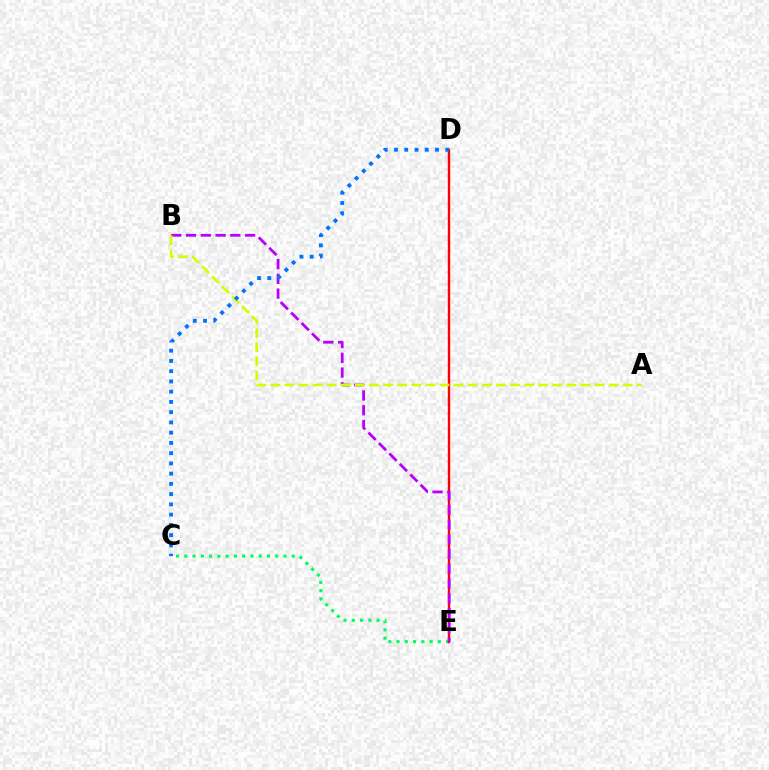{('C', 'E'): [{'color': '#00ff5c', 'line_style': 'dotted', 'thickness': 2.25}], ('D', 'E'): [{'color': '#ff0000', 'line_style': 'solid', 'thickness': 1.72}], ('B', 'E'): [{'color': '#b900ff', 'line_style': 'dashed', 'thickness': 2.01}], ('A', 'B'): [{'color': '#d1ff00', 'line_style': 'dashed', 'thickness': 1.91}], ('C', 'D'): [{'color': '#0074ff', 'line_style': 'dotted', 'thickness': 2.78}]}